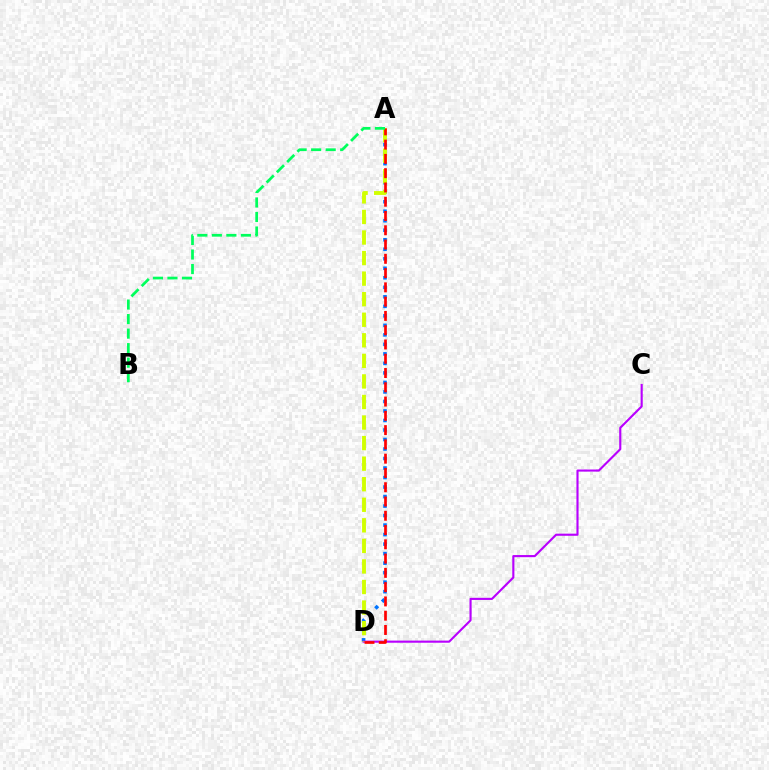{('A', 'D'): [{'color': '#0074ff', 'line_style': 'dotted', 'thickness': 2.58}, {'color': '#d1ff00', 'line_style': 'dashed', 'thickness': 2.79}, {'color': '#ff0000', 'line_style': 'dashed', 'thickness': 1.94}], ('C', 'D'): [{'color': '#b900ff', 'line_style': 'solid', 'thickness': 1.53}], ('A', 'B'): [{'color': '#00ff5c', 'line_style': 'dashed', 'thickness': 1.97}]}